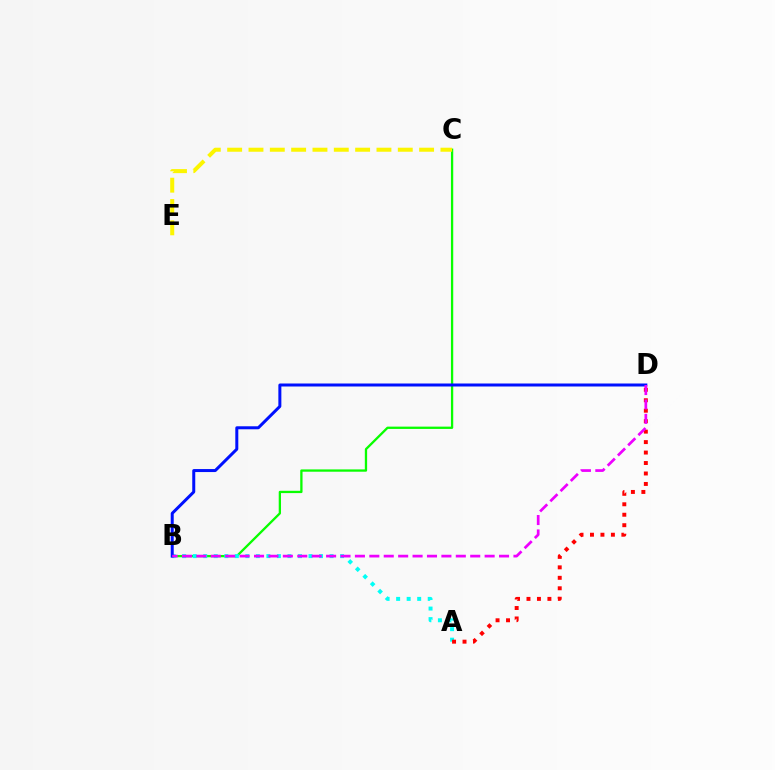{('B', 'C'): [{'color': '#08ff00', 'line_style': 'solid', 'thickness': 1.66}], ('A', 'B'): [{'color': '#00fff6', 'line_style': 'dotted', 'thickness': 2.86}], ('A', 'D'): [{'color': '#ff0000', 'line_style': 'dotted', 'thickness': 2.84}], ('B', 'D'): [{'color': '#0010ff', 'line_style': 'solid', 'thickness': 2.16}, {'color': '#ee00ff', 'line_style': 'dashed', 'thickness': 1.96}], ('C', 'E'): [{'color': '#fcf500', 'line_style': 'dashed', 'thickness': 2.9}]}